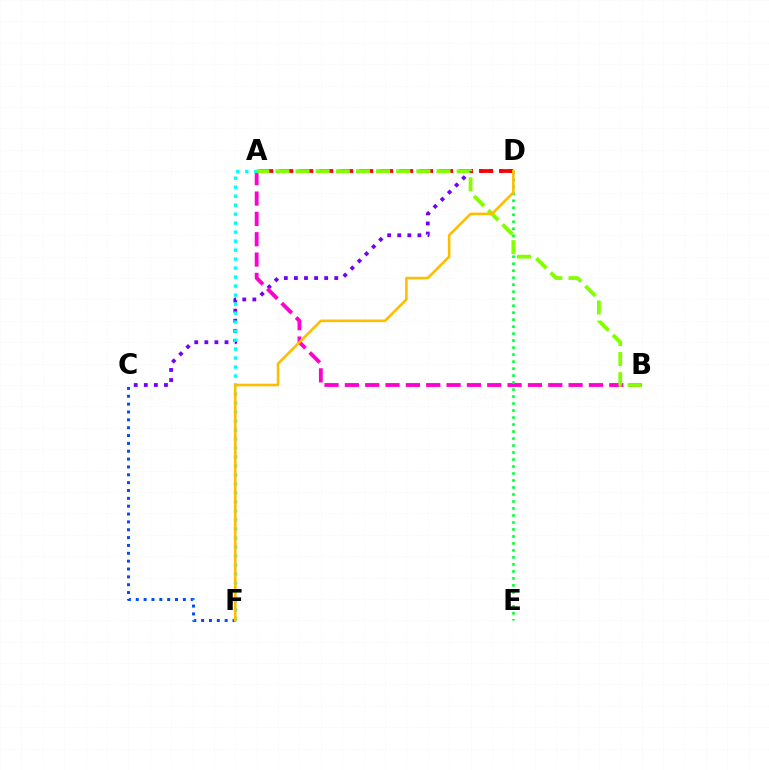{('C', 'F'): [{'color': '#004bff', 'line_style': 'dotted', 'thickness': 2.13}], ('C', 'D'): [{'color': '#7200ff', 'line_style': 'dotted', 'thickness': 2.74}], ('A', 'B'): [{'color': '#ff00cf', 'line_style': 'dashed', 'thickness': 2.76}, {'color': '#84ff00', 'line_style': 'dashed', 'thickness': 2.74}], ('D', 'E'): [{'color': '#00ff39', 'line_style': 'dotted', 'thickness': 1.9}], ('A', 'F'): [{'color': '#00fff6', 'line_style': 'dotted', 'thickness': 2.44}], ('A', 'D'): [{'color': '#ff0000', 'line_style': 'dashed', 'thickness': 2.71}], ('D', 'F'): [{'color': '#ffbd00', 'line_style': 'solid', 'thickness': 1.86}]}